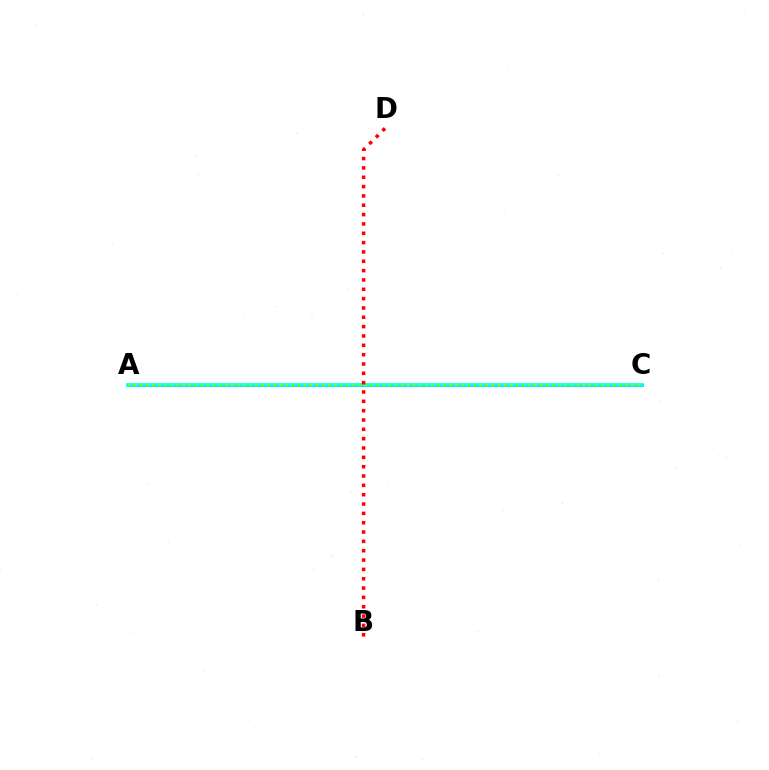{('A', 'C'): [{'color': '#7200ff', 'line_style': 'solid', 'thickness': 1.83}, {'color': '#00fff6', 'line_style': 'solid', 'thickness': 2.68}, {'color': '#84ff00', 'line_style': 'dotted', 'thickness': 1.65}], ('B', 'D'): [{'color': '#ff0000', 'line_style': 'dotted', 'thickness': 2.54}]}